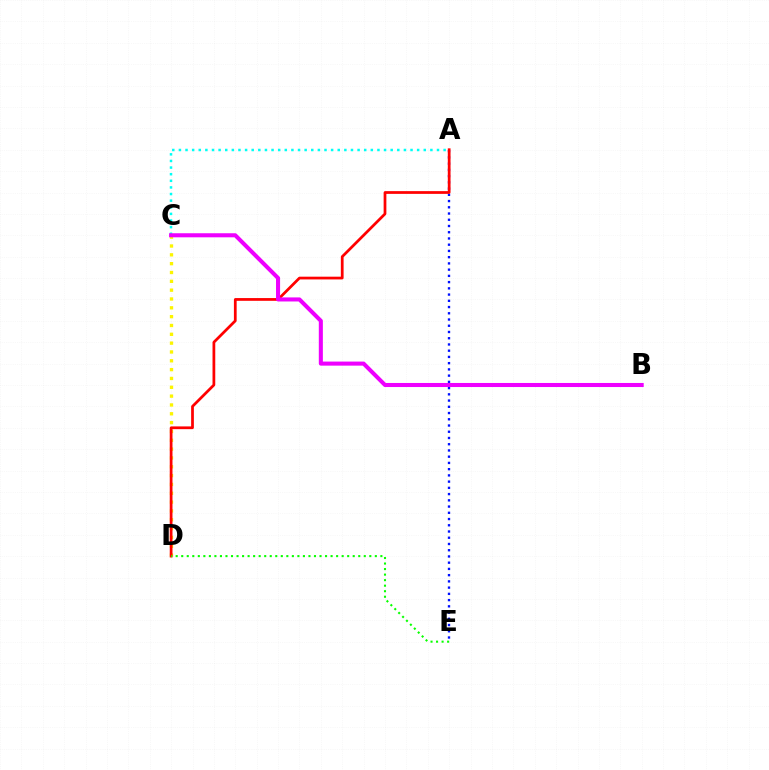{('A', 'E'): [{'color': '#0010ff', 'line_style': 'dotted', 'thickness': 1.69}], ('A', 'C'): [{'color': '#00fff6', 'line_style': 'dotted', 'thickness': 1.8}], ('C', 'D'): [{'color': '#fcf500', 'line_style': 'dotted', 'thickness': 2.4}], ('A', 'D'): [{'color': '#ff0000', 'line_style': 'solid', 'thickness': 1.98}], ('B', 'C'): [{'color': '#ee00ff', 'line_style': 'solid', 'thickness': 2.93}], ('D', 'E'): [{'color': '#08ff00', 'line_style': 'dotted', 'thickness': 1.5}]}